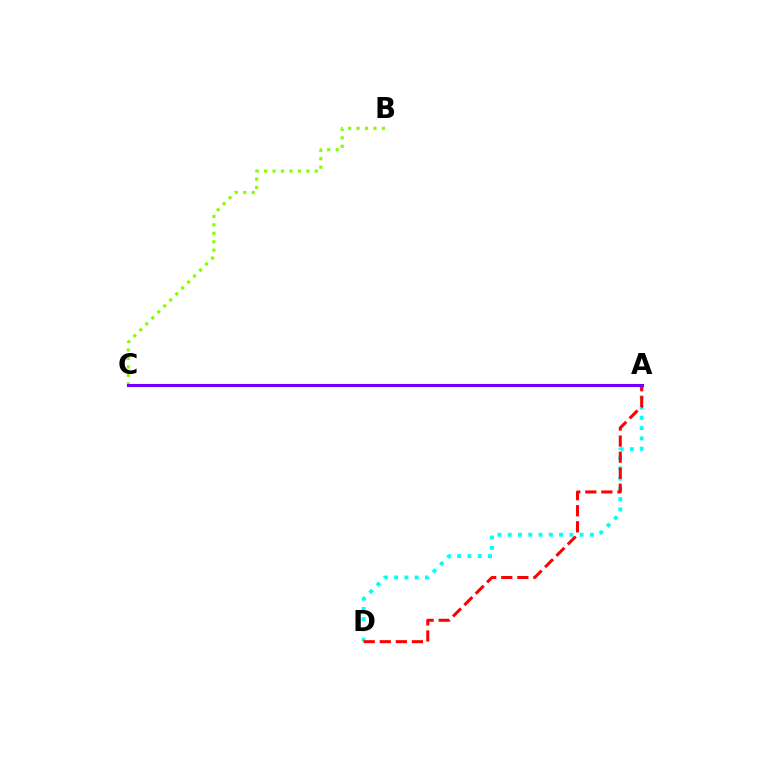{('A', 'D'): [{'color': '#00fff6', 'line_style': 'dotted', 'thickness': 2.79}, {'color': '#ff0000', 'line_style': 'dashed', 'thickness': 2.18}], ('B', 'C'): [{'color': '#84ff00', 'line_style': 'dotted', 'thickness': 2.3}], ('A', 'C'): [{'color': '#7200ff', 'line_style': 'solid', 'thickness': 2.2}]}